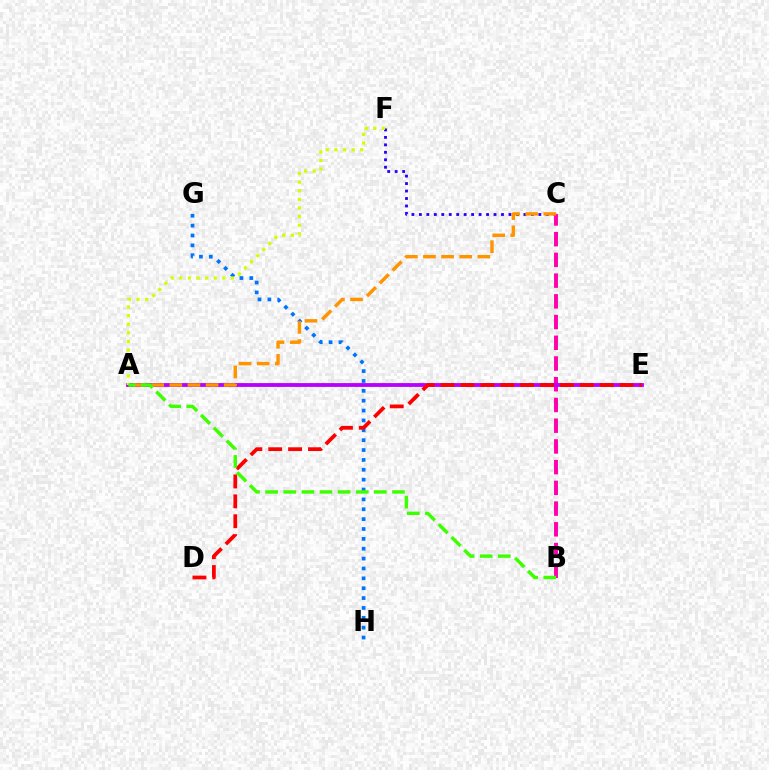{('A', 'E'): [{'color': '#00ff5c', 'line_style': 'dashed', 'thickness': 1.69}, {'color': '#00fff6', 'line_style': 'solid', 'thickness': 1.6}, {'color': '#b900ff', 'line_style': 'solid', 'thickness': 2.74}], ('G', 'H'): [{'color': '#0074ff', 'line_style': 'dotted', 'thickness': 2.68}], ('C', 'F'): [{'color': '#2500ff', 'line_style': 'dotted', 'thickness': 2.03}], ('B', 'C'): [{'color': '#ff00ac', 'line_style': 'dashed', 'thickness': 2.82}], ('A', 'C'): [{'color': '#ff9400', 'line_style': 'dashed', 'thickness': 2.46}], ('A', 'F'): [{'color': '#d1ff00', 'line_style': 'dotted', 'thickness': 2.34}], ('D', 'E'): [{'color': '#ff0000', 'line_style': 'dashed', 'thickness': 2.7}], ('A', 'B'): [{'color': '#3dff00', 'line_style': 'dashed', 'thickness': 2.46}]}